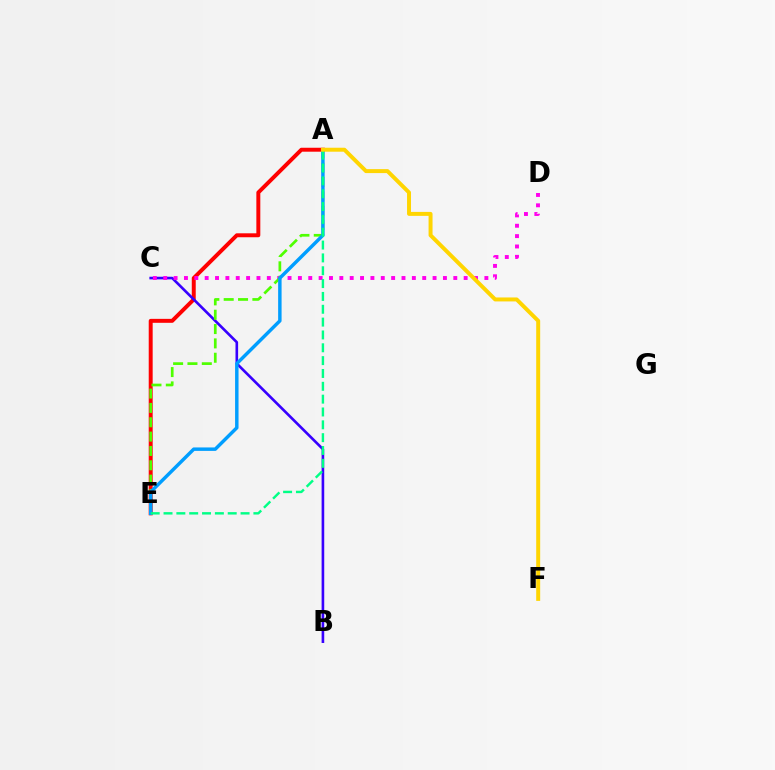{('A', 'E'): [{'color': '#ff0000', 'line_style': 'solid', 'thickness': 2.84}, {'color': '#4fff00', 'line_style': 'dashed', 'thickness': 1.95}, {'color': '#009eff', 'line_style': 'solid', 'thickness': 2.48}, {'color': '#00ff86', 'line_style': 'dashed', 'thickness': 1.74}], ('B', 'C'): [{'color': '#3700ff', 'line_style': 'solid', 'thickness': 1.89}], ('C', 'D'): [{'color': '#ff00ed', 'line_style': 'dotted', 'thickness': 2.81}], ('A', 'F'): [{'color': '#ffd500', 'line_style': 'solid', 'thickness': 2.85}]}